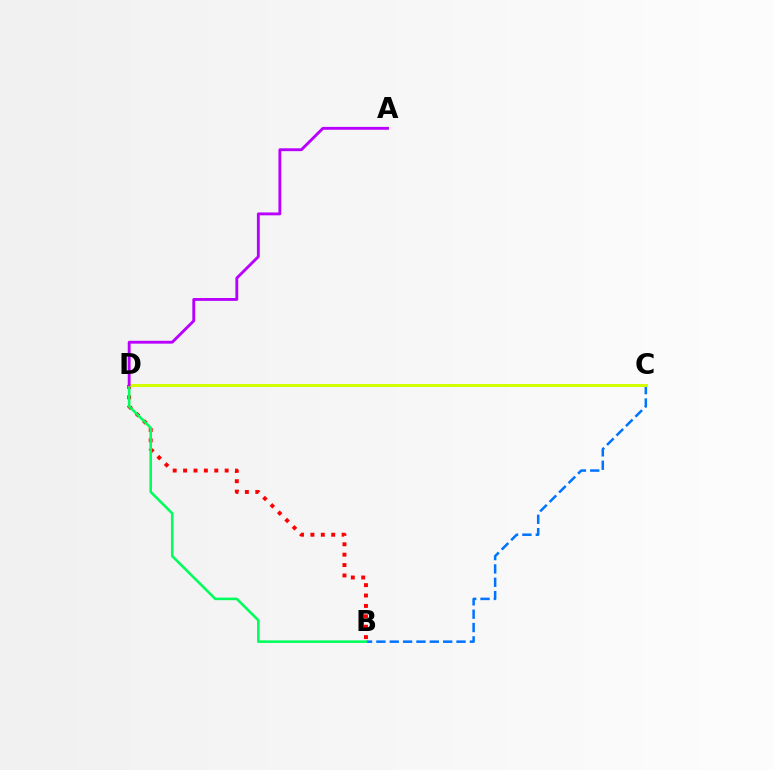{('B', 'C'): [{'color': '#0074ff', 'line_style': 'dashed', 'thickness': 1.81}], ('B', 'D'): [{'color': '#ff0000', 'line_style': 'dotted', 'thickness': 2.82}, {'color': '#00ff5c', 'line_style': 'solid', 'thickness': 1.86}], ('C', 'D'): [{'color': '#d1ff00', 'line_style': 'solid', 'thickness': 2.14}], ('A', 'D'): [{'color': '#b900ff', 'line_style': 'solid', 'thickness': 2.06}]}